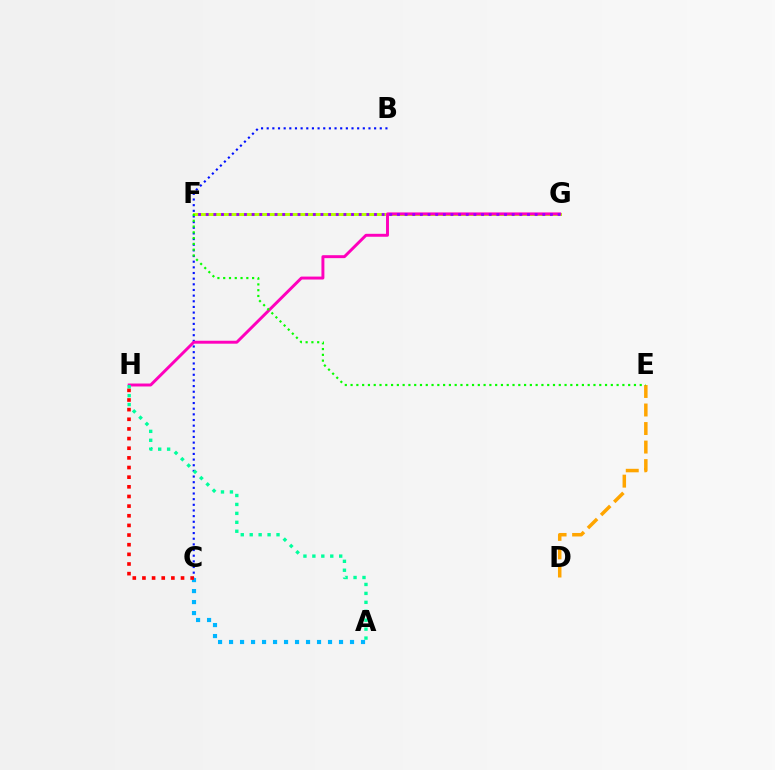{('A', 'C'): [{'color': '#00b5ff', 'line_style': 'dotted', 'thickness': 2.99}], ('C', 'H'): [{'color': '#ff0000', 'line_style': 'dotted', 'thickness': 2.62}], ('B', 'C'): [{'color': '#0010ff', 'line_style': 'dotted', 'thickness': 1.54}], ('F', 'G'): [{'color': '#b3ff00', 'line_style': 'solid', 'thickness': 2.13}, {'color': '#9b00ff', 'line_style': 'dotted', 'thickness': 2.08}], ('G', 'H'): [{'color': '#ff00bd', 'line_style': 'solid', 'thickness': 2.12}], ('A', 'H'): [{'color': '#00ff9d', 'line_style': 'dotted', 'thickness': 2.43}], ('D', 'E'): [{'color': '#ffa500', 'line_style': 'dashed', 'thickness': 2.52}], ('E', 'F'): [{'color': '#08ff00', 'line_style': 'dotted', 'thickness': 1.57}]}